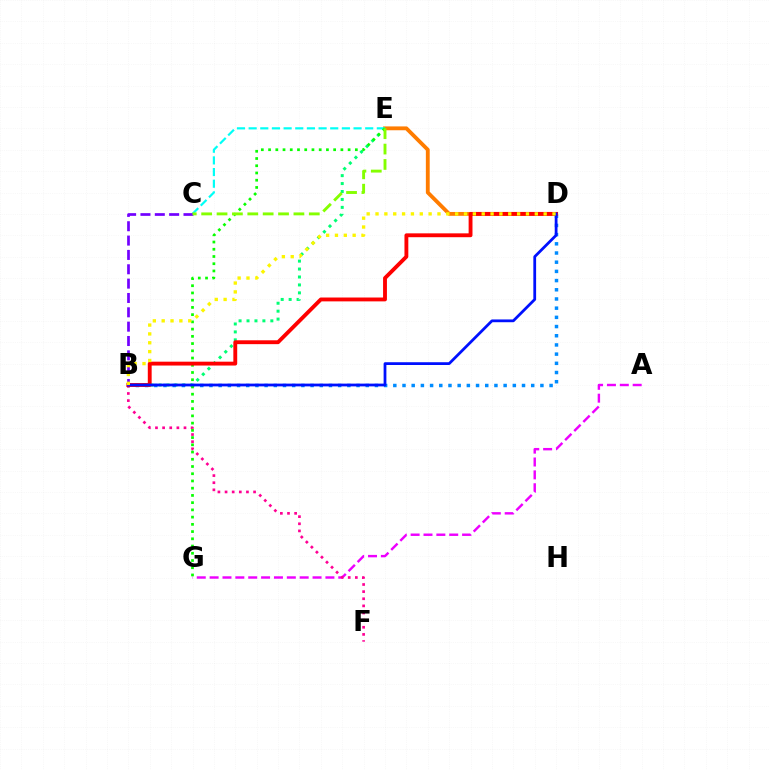{('A', 'G'): [{'color': '#ee00ff', 'line_style': 'dashed', 'thickness': 1.75}], ('D', 'E'): [{'color': '#ff7c00', 'line_style': 'solid', 'thickness': 2.77}], ('B', 'F'): [{'color': '#ff0094', 'line_style': 'dotted', 'thickness': 1.94}], ('B', 'E'): [{'color': '#00ff74', 'line_style': 'dotted', 'thickness': 2.16}], ('C', 'E'): [{'color': '#00fff6', 'line_style': 'dashed', 'thickness': 1.58}, {'color': '#84ff00', 'line_style': 'dashed', 'thickness': 2.09}], ('B', 'D'): [{'color': '#008cff', 'line_style': 'dotted', 'thickness': 2.5}, {'color': '#ff0000', 'line_style': 'solid', 'thickness': 2.78}, {'color': '#0010ff', 'line_style': 'solid', 'thickness': 2.0}, {'color': '#fcf500', 'line_style': 'dotted', 'thickness': 2.4}], ('E', 'G'): [{'color': '#08ff00', 'line_style': 'dotted', 'thickness': 1.96}], ('B', 'C'): [{'color': '#7200ff', 'line_style': 'dashed', 'thickness': 1.95}]}